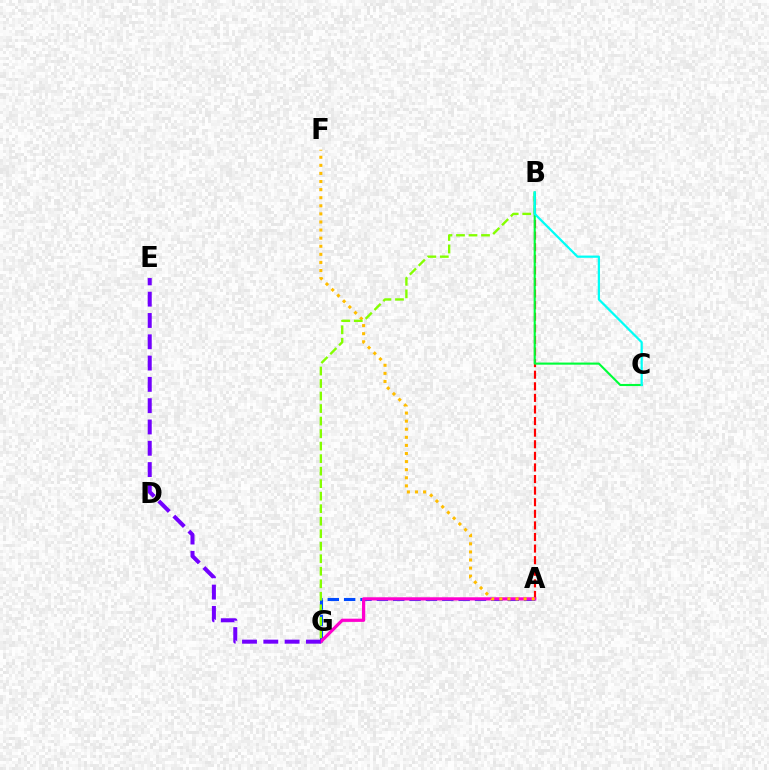{('A', 'B'): [{'color': '#ff0000', 'line_style': 'dashed', 'thickness': 1.57}], ('A', 'G'): [{'color': '#004bff', 'line_style': 'dashed', 'thickness': 2.22}, {'color': '#ff00cf', 'line_style': 'solid', 'thickness': 2.31}], ('E', 'G'): [{'color': '#7200ff', 'line_style': 'dashed', 'thickness': 2.89}], ('A', 'F'): [{'color': '#ffbd00', 'line_style': 'dotted', 'thickness': 2.2}], ('B', 'G'): [{'color': '#84ff00', 'line_style': 'dashed', 'thickness': 1.7}], ('B', 'C'): [{'color': '#00ff39', 'line_style': 'solid', 'thickness': 1.52}, {'color': '#00fff6', 'line_style': 'solid', 'thickness': 1.61}]}